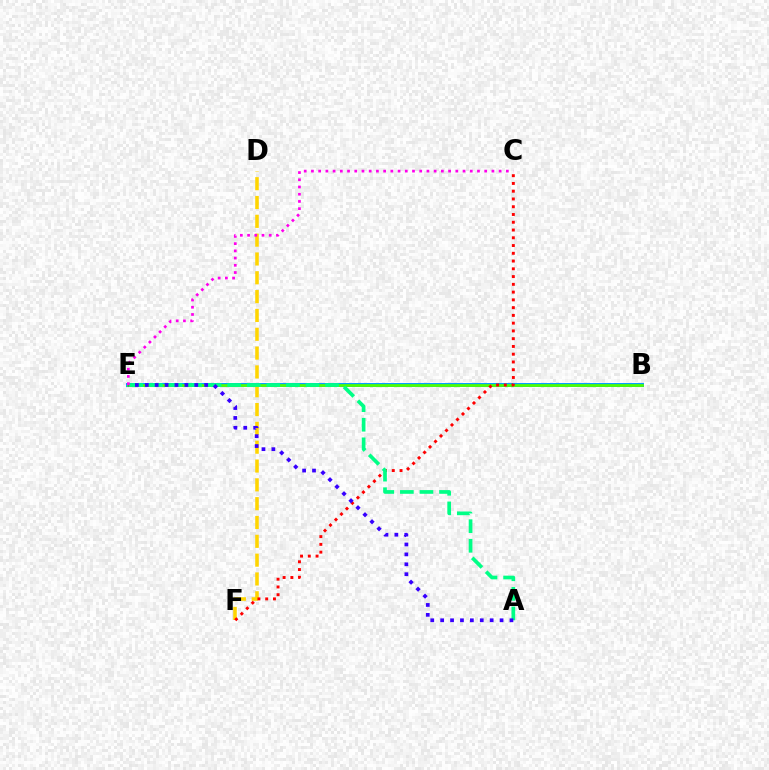{('B', 'E'): [{'color': '#009eff', 'line_style': 'solid', 'thickness': 2.84}, {'color': '#4fff00', 'line_style': 'solid', 'thickness': 1.97}], ('D', 'F'): [{'color': '#ffd500', 'line_style': 'dashed', 'thickness': 2.56}], ('C', 'F'): [{'color': '#ff0000', 'line_style': 'dotted', 'thickness': 2.11}], ('A', 'E'): [{'color': '#00ff86', 'line_style': 'dashed', 'thickness': 2.66}, {'color': '#3700ff', 'line_style': 'dotted', 'thickness': 2.69}], ('C', 'E'): [{'color': '#ff00ed', 'line_style': 'dotted', 'thickness': 1.96}]}